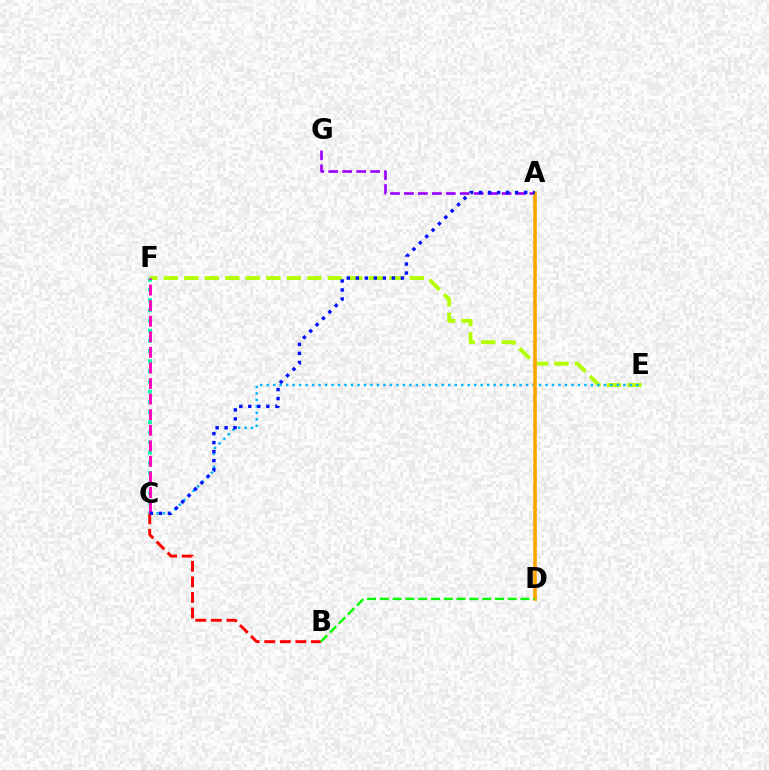{('A', 'G'): [{'color': '#9b00ff', 'line_style': 'dashed', 'thickness': 1.9}], ('E', 'F'): [{'color': '#b3ff00', 'line_style': 'dashed', 'thickness': 2.79}], ('C', 'E'): [{'color': '#00b5ff', 'line_style': 'dotted', 'thickness': 1.76}], ('C', 'F'): [{'color': '#00ff9d', 'line_style': 'dotted', 'thickness': 2.76}, {'color': '#ff00bd', 'line_style': 'dashed', 'thickness': 2.11}], ('B', 'C'): [{'color': '#ff0000', 'line_style': 'dashed', 'thickness': 2.11}], ('A', 'D'): [{'color': '#ffa500', 'line_style': 'solid', 'thickness': 2.59}], ('B', 'D'): [{'color': '#08ff00', 'line_style': 'dashed', 'thickness': 1.74}], ('A', 'C'): [{'color': '#0010ff', 'line_style': 'dotted', 'thickness': 2.45}]}